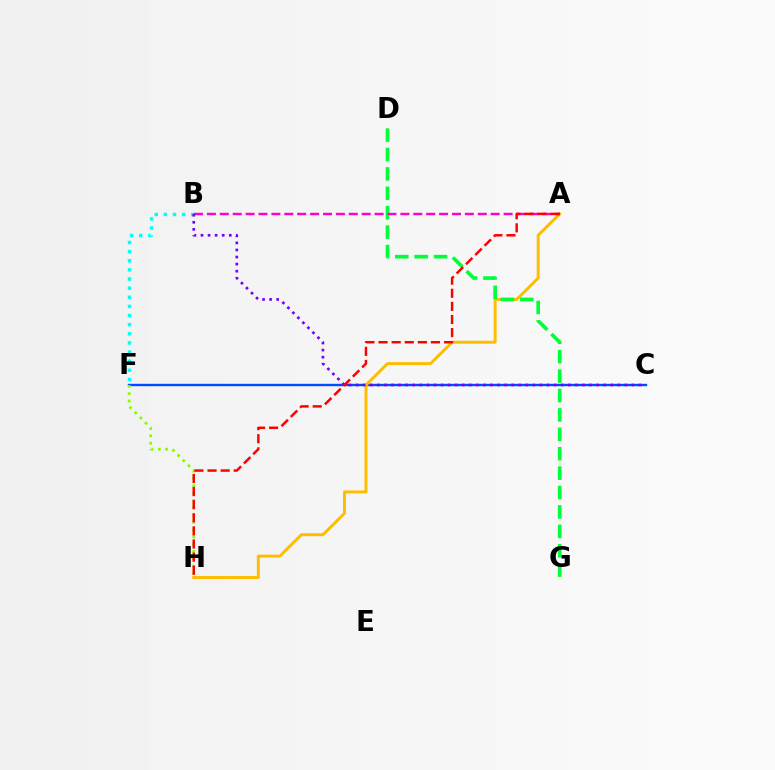{('B', 'F'): [{'color': '#00fff6', 'line_style': 'dotted', 'thickness': 2.48}], ('C', 'F'): [{'color': '#004bff', 'line_style': 'solid', 'thickness': 1.73}], ('F', 'H'): [{'color': '#84ff00', 'line_style': 'dotted', 'thickness': 1.99}], ('A', 'H'): [{'color': '#ffbd00', 'line_style': 'solid', 'thickness': 2.13}, {'color': '#ff0000', 'line_style': 'dashed', 'thickness': 1.78}], ('D', 'G'): [{'color': '#00ff39', 'line_style': 'dashed', 'thickness': 2.64}], ('A', 'B'): [{'color': '#ff00cf', 'line_style': 'dashed', 'thickness': 1.75}], ('B', 'C'): [{'color': '#7200ff', 'line_style': 'dotted', 'thickness': 1.92}]}